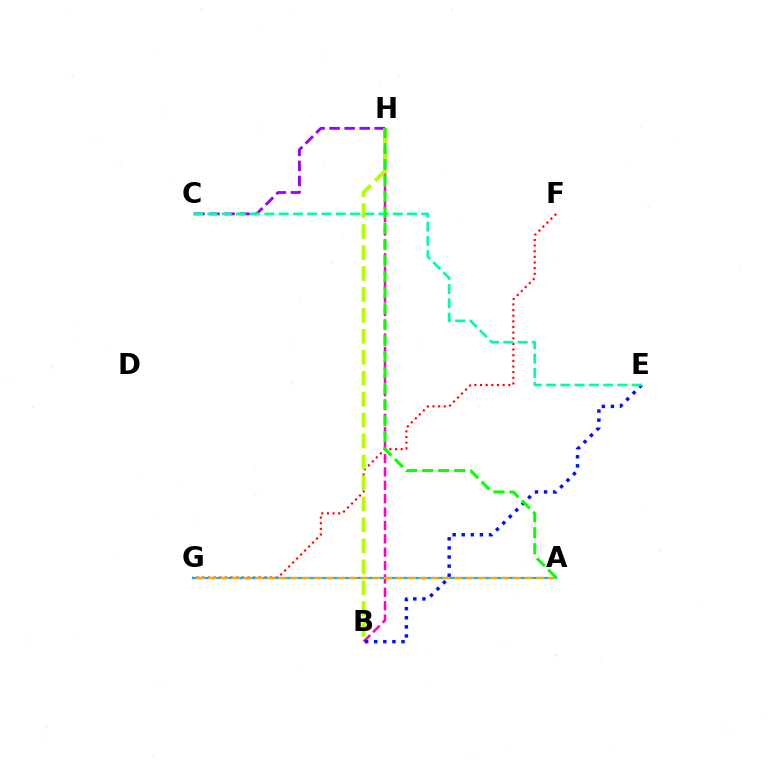{('B', 'H'): [{'color': '#ff00bd', 'line_style': 'dashed', 'thickness': 1.82}, {'color': '#b3ff00', 'line_style': 'dashed', 'thickness': 2.85}], ('F', 'G'): [{'color': '#ff0000', 'line_style': 'dotted', 'thickness': 1.53}], ('C', 'H'): [{'color': '#9b00ff', 'line_style': 'dashed', 'thickness': 2.04}], ('B', 'E'): [{'color': '#0010ff', 'line_style': 'dotted', 'thickness': 2.47}], ('C', 'E'): [{'color': '#00ff9d', 'line_style': 'dashed', 'thickness': 1.94}], ('A', 'G'): [{'color': '#00b5ff', 'line_style': 'solid', 'thickness': 1.6}, {'color': '#ffa500', 'line_style': 'dashed', 'thickness': 1.59}], ('A', 'H'): [{'color': '#08ff00', 'line_style': 'dashed', 'thickness': 2.18}]}